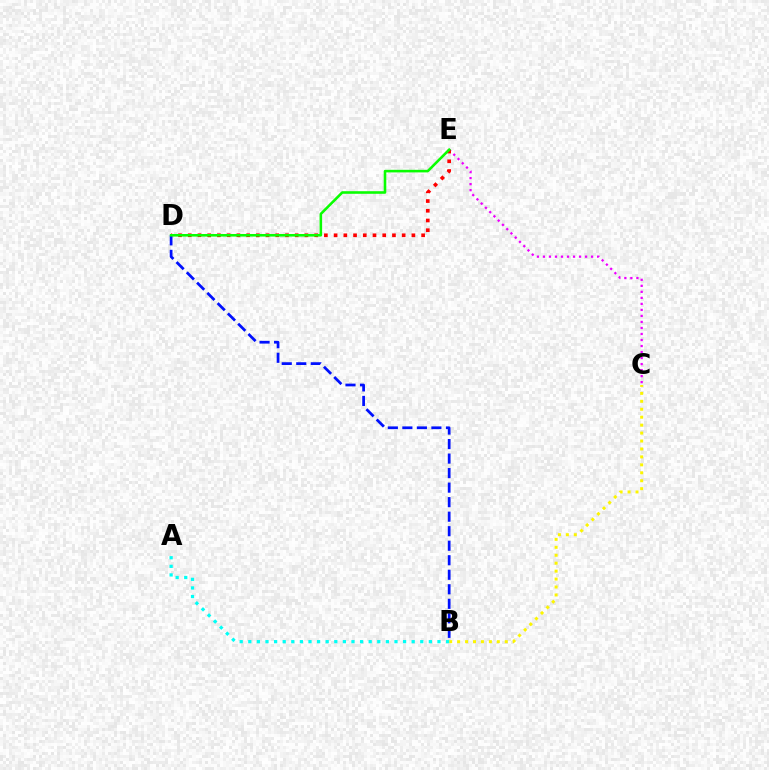{('C', 'E'): [{'color': '#ee00ff', 'line_style': 'dotted', 'thickness': 1.64}], ('D', 'E'): [{'color': '#ff0000', 'line_style': 'dotted', 'thickness': 2.64}, {'color': '#08ff00', 'line_style': 'solid', 'thickness': 1.86}], ('B', 'D'): [{'color': '#0010ff', 'line_style': 'dashed', 'thickness': 1.97}], ('B', 'C'): [{'color': '#fcf500', 'line_style': 'dotted', 'thickness': 2.16}], ('A', 'B'): [{'color': '#00fff6', 'line_style': 'dotted', 'thickness': 2.34}]}